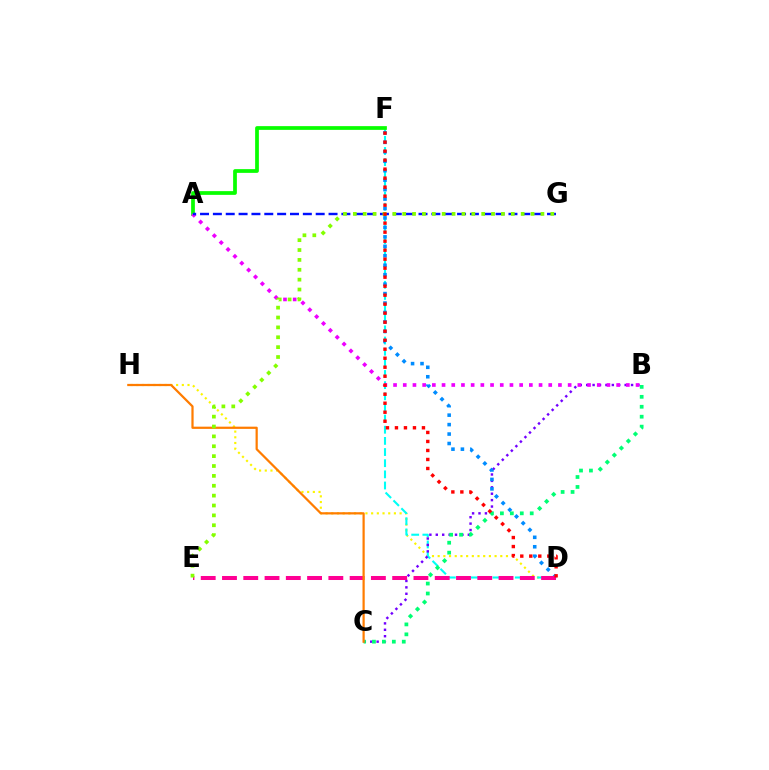{('D', 'H'): [{'color': '#fcf500', 'line_style': 'dotted', 'thickness': 1.55}], ('D', 'F'): [{'color': '#00fff6', 'line_style': 'dashed', 'thickness': 1.51}, {'color': '#008cff', 'line_style': 'dotted', 'thickness': 2.57}, {'color': '#ff0000', 'line_style': 'dotted', 'thickness': 2.45}], ('A', 'F'): [{'color': '#08ff00', 'line_style': 'solid', 'thickness': 2.69}], ('B', 'C'): [{'color': '#7200ff', 'line_style': 'dotted', 'thickness': 1.74}, {'color': '#00ff74', 'line_style': 'dotted', 'thickness': 2.7}], ('A', 'B'): [{'color': '#ee00ff', 'line_style': 'dotted', 'thickness': 2.64}], ('D', 'E'): [{'color': '#ff0094', 'line_style': 'dashed', 'thickness': 2.89}], ('C', 'H'): [{'color': '#ff7c00', 'line_style': 'solid', 'thickness': 1.6}], ('A', 'G'): [{'color': '#0010ff', 'line_style': 'dashed', 'thickness': 1.75}], ('E', 'G'): [{'color': '#84ff00', 'line_style': 'dotted', 'thickness': 2.68}]}